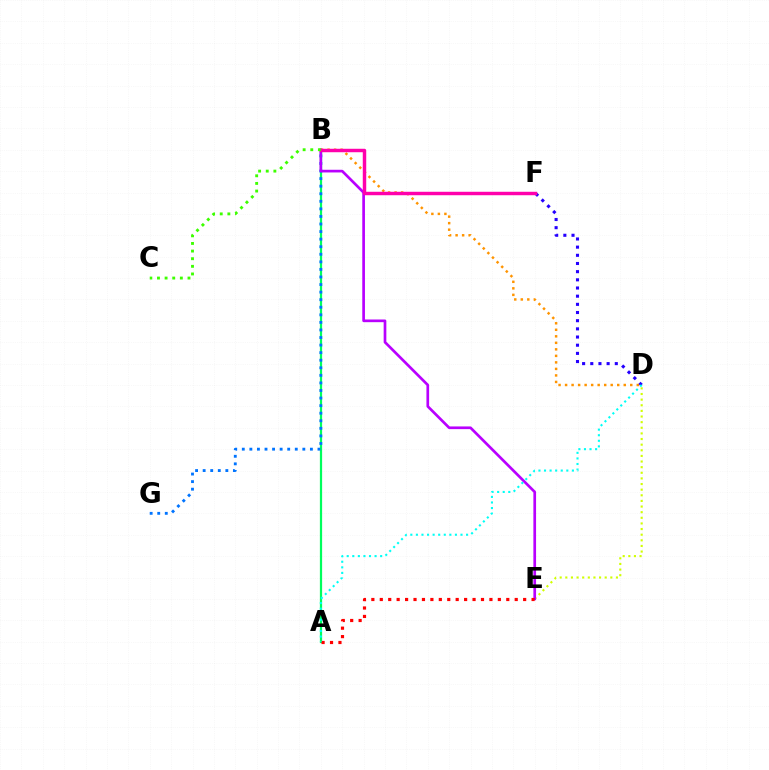{('A', 'B'): [{'color': '#00ff5c', 'line_style': 'solid', 'thickness': 1.61}], ('B', 'G'): [{'color': '#0074ff', 'line_style': 'dotted', 'thickness': 2.06}], ('D', 'E'): [{'color': '#d1ff00', 'line_style': 'dotted', 'thickness': 1.53}], ('B', 'E'): [{'color': '#b900ff', 'line_style': 'solid', 'thickness': 1.93}], ('B', 'D'): [{'color': '#ff9400', 'line_style': 'dotted', 'thickness': 1.77}], ('D', 'F'): [{'color': '#2500ff', 'line_style': 'dotted', 'thickness': 2.22}], ('A', 'E'): [{'color': '#ff0000', 'line_style': 'dotted', 'thickness': 2.29}], ('B', 'F'): [{'color': '#ff00ac', 'line_style': 'solid', 'thickness': 2.49}], ('B', 'C'): [{'color': '#3dff00', 'line_style': 'dotted', 'thickness': 2.07}], ('A', 'D'): [{'color': '#00fff6', 'line_style': 'dotted', 'thickness': 1.51}]}